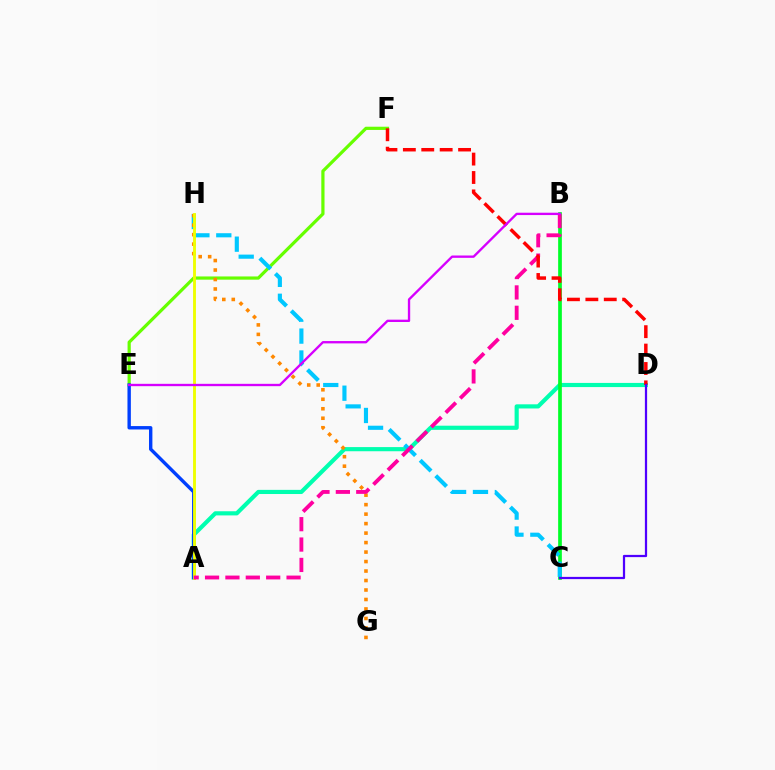{('E', 'F'): [{'color': '#66ff00', 'line_style': 'solid', 'thickness': 2.31}], ('A', 'D'): [{'color': '#00ffaf', 'line_style': 'solid', 'thickness': 2.99}], ('B', 'C'): [{'color': '#00ff27', 'line_style': 'solid', 'thickness': 2.66}], ('A', 'E'): [{'color': '#003fff', 'line_style': 'solid', 'thickness': 2.45}], ('C', 'H'): [{'color': '#00c7ff', 'line_style': 'dashed', 'thickness': 2.97}], ('G', 'H'): [{'color': '#ff8800', 'line_style': 'dotted', 'thickness': 2.58}], ('A', 'H'): [{'color': '#eeff00', 'line_style': 'solid', 'thickness': 2.07}], ('A', 'B'): [{'color': '#ff00a0', 'line_style': 'dashed', 'thickness': 2.77}], ('D', 'F'): [{'color': '#ff0000', 'line_style': 'dashed', 'thickness': 2.5}], ('B', 'E'): [{'color': '#d600ff', 'line_style': 'solid', 'thickness': 1.69}], ('C', 'D'): [{'color': '#4f00ff', 'line_style': 'solid', 'thickness': 1.61}]}